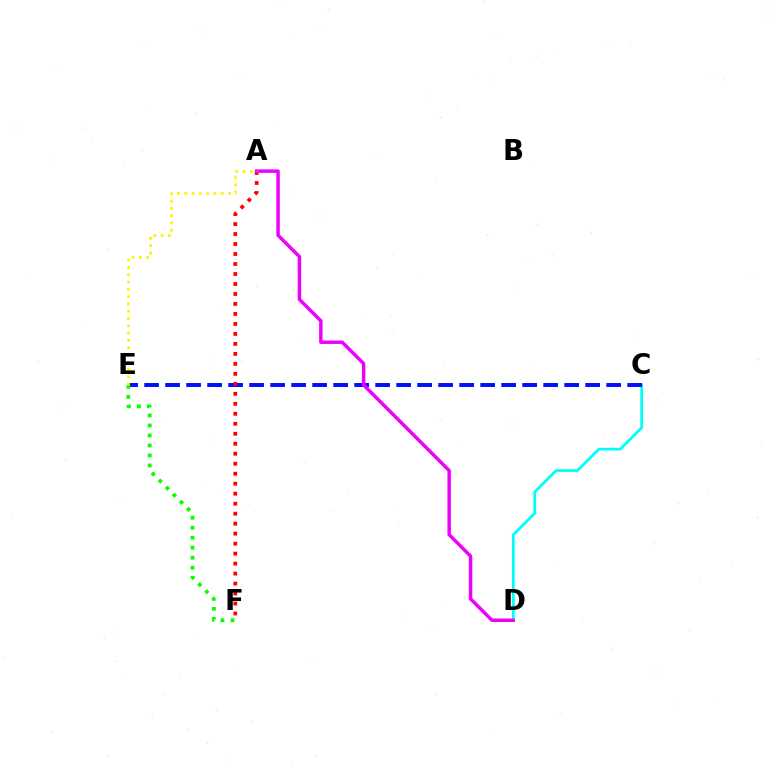{('C', 'D'): [{'color': '#00fff6', 'line_style': 'solid', 'thickness': 1.98}], ('C', 'E'): [{'color': '#0010ff', 'line_style': 'dashed', 'thickness': 2.85}], ('E', 'F'): [{'color': '#08ff00', 'line_style': 'dotted', 'thickness': 2.72}], ('A', 'F'): [{'color': '#ff0000', 'line_style': 'dotted', 'thickness': 2.71}], ('A', 'D'): [{'color': '#ee00ff', 'line_style': 'solid', 'thickness': 2.49}], ('A', 'E'): [{'color': '#fcf500', 'line_style': 'dotted', 'thickness': 1.98}]}